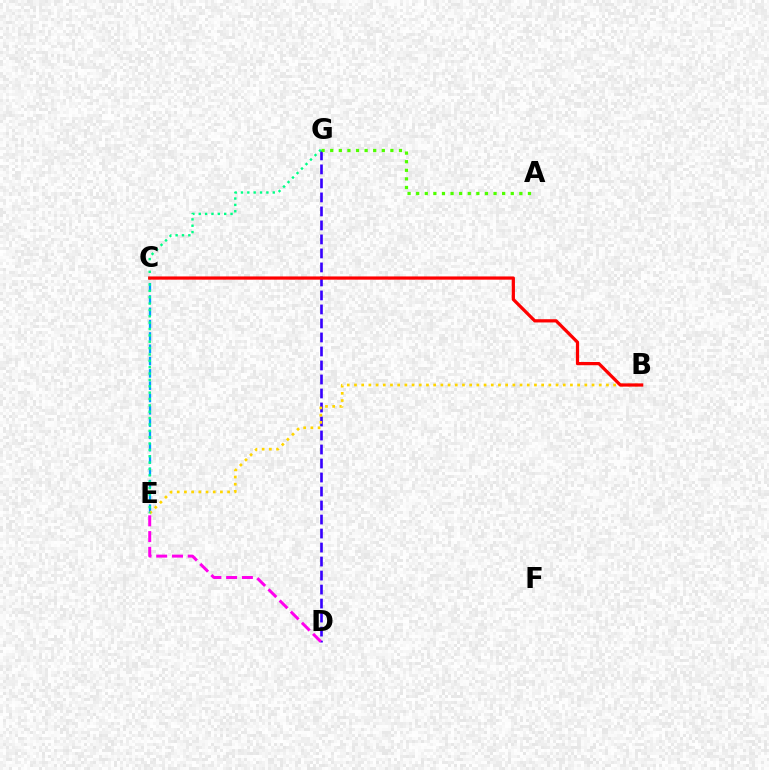{('D', 'G'): [{'color': '#3700ff', 'line_style': 'dashed', 'thickness': 1.9}], ('C', 'E'): [{'color': '#009eff', 'line_style': 'dashed', 'thickness': 1.67}], ('D', 'E'): [{'color': '#ff00ed', 'line_style': 'dashed', 'thickness': 2.14}], ('B', 'E'): [{'color': '#ffd500', 'line_style': 'dotted', 'thickness': 1.96}], ('E', 'G'): [{'color': '#00ff86', 'line_style': 'dotted', 'thickness': 1.73}], ('A', 'G'): [{'color': '#4fff00', 'line_style': 'dotted', 'thickness': 2.34}], ('B', 'C'): [{'color': '#ff0000', 'line_style': 'solid', 'thickness': 2.32}]}